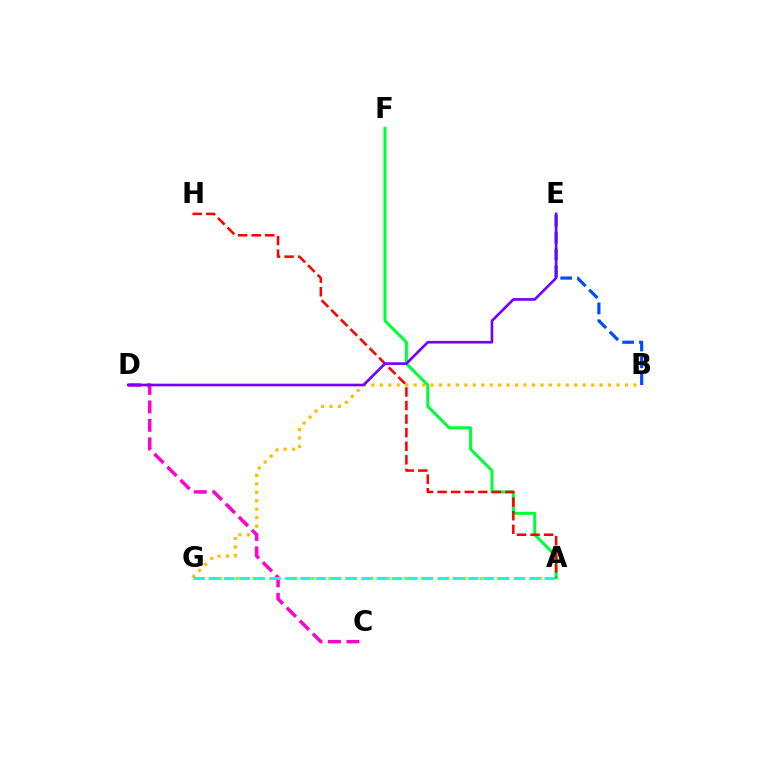{('B', 'G'): [{'color': '#ffbd00', 'line_style': 'dotted', 'thickness': 2.3}], ('B', 'E'): [{'color': '#004bff', 'line_style': 'dashed', 'thickness': 2.29}], ('A', 'G'): [{'color': '#84ff00', 'line_style': 'dotted', 'thickness': 2.29}, {'color': '#00fff6', 'line_style': 'dashed', 'thickness': 2.07}], ('A', 'F'): [{'color': '#00ff39', 'line_style': 'solid', 'thickness': 2.18}], ('C', 'D'): [{'color': '#ff00cf', 'line_style': 'dashed', 'thickness': 2.5}], ('A', 'H'): [{'color': '#ff0000', 'line_style': 'dashed', 'thickness': 1.84}], ('D', 'E'): [{'color': '#7200ff', 'line_style': 'solid', 'thickness': 1.91}]}